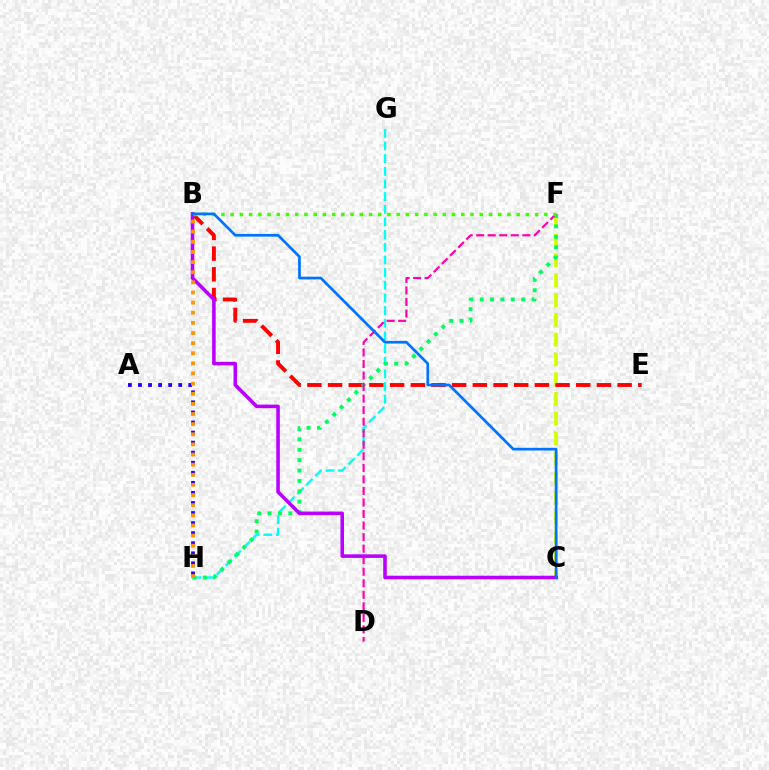{('C', 'F'): [{'color': '#d1ff00', 'line_style': 'dashed', 'thickness': 2.69}], ('B', 'E'): [{'color': '#ff0000', 'line_style': 'dashed', 'thickness': 2.81}], ('G', 'H'): [{'color': '#00fff6', 'line_style': 'dashed', 'thickness': 1.72}], ('A', 'H'): [{'color': '#2500ff', 'line_style': 'dotted', 'thickness': 2.73}], ('F', 'H'): [{'color': '#00ff5c', 'line_style': 'dotted', 'thickness': 2.82}], ('D', 'F'): [{'color': '#ff00ac', 'line_style': 'dashed', 'thickness': 1.57}], ('B', 'C'): [{'color': '#b900ff', 'line_style': 'solid', 'thickness': 2.56}, {'color': '#0074ff', 'line_style': 'solid', 'thickness': 1.95}], ('B', 'F'): [{'color': '#3dff00', 'line_style': 'dotted', 'thickness': 2.51}], ('B', 'H'): [{'color': '#ff9400', 'line_style': 'dotted', 'thickness': 2.75}]}